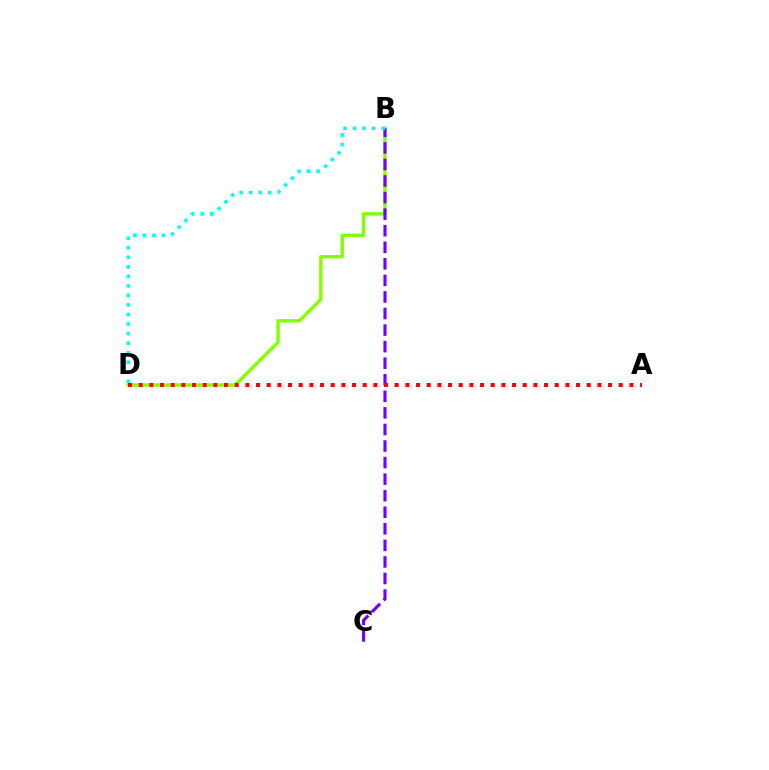{('B', 'D'): [{'color': '#84ff00', 'line_style': 'solid', 'thickness': 2.46}, {'color': '#00fff6', 'line_style': 'dotted', 'thickness': 2.59}], ('B', 'C'): [{'color': '#7200ff', 'line_style': 'dashed', 'thickness': 2.25}], ('A', 'D'): [{'color': '#ff0000', 'line_style': 'dotted', 'thickness': 2.9}]}